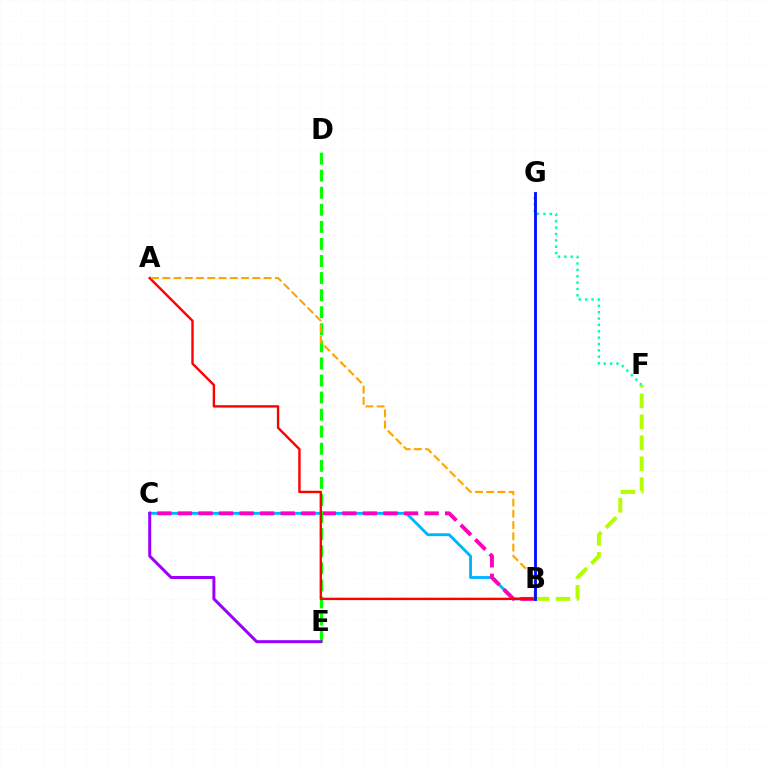{('B', 'C'): [{'color': '#00b5ff', 'line_style': 'solid', 'thickness': 2.07}, {'color': '#ff00bd', 'line_style': 'dashed', 'thickness': 2.79}], ('D', 'E'): [{'color': '#08ff00', 'line_style': 'dashed', 'thickness': 2.32}], ('F', 'G'): [{'color': '#00ff9d', 'line_style': 'dotted', 'thickness': 1.73}], ('A', 'B'): [{'color': '#ff0000', 'line_style': 'solid', 'thickness': 1.73}, {'color': '#ffa500', 'line_style': 'dashed', 'thickness': 1.53}], ('B', 'F'): [{'color': '#b3ff00', 'line_style': 'dashed', 'thickness': 2.85}], ('C', 'E'): [{'color': '#9b00ff', 'line_style': 'solid', 'thickness': 2.15}], ('B', 'G'): [{'color': '#0010ff', 'line_style': 'solid', 'thickness': 2.05}]}